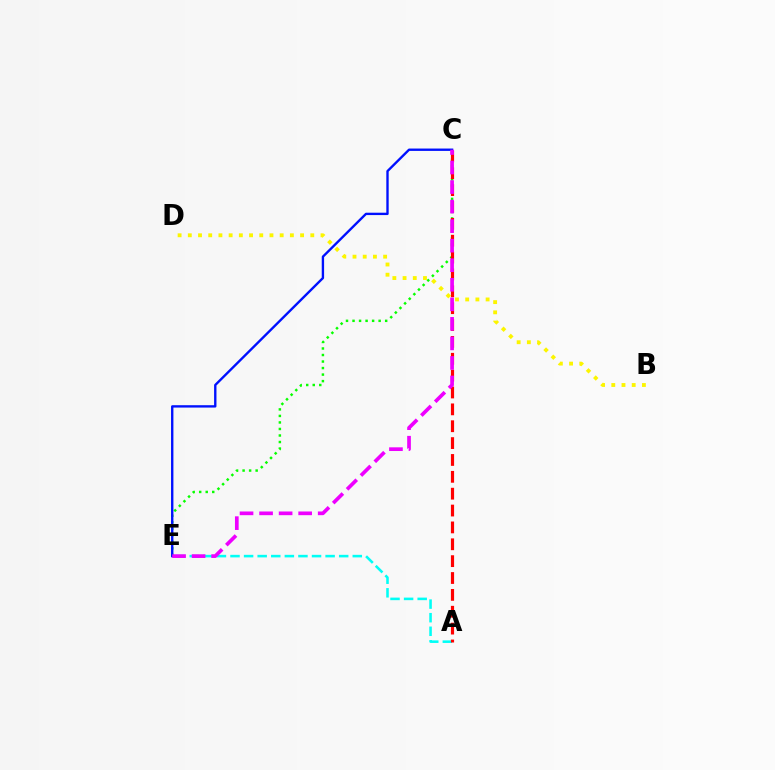{('C', 'E'): [{'color': '#08ff00', 'line_style': 'dotted', 'thickness': 1.77}, {'color': '#0010ff', 'line_style': 'solid', 'thickness': 1.7}, {'color': '#ee00ff', 'line_style': 'dashed', 'thickness': 2.65}], ('A', 'E'): [{'color': '#00fff6', 'line_style': 'dashed', 'thickness': 1.85}], ('A', 'C'): [{'color': '#ff0000', 'line_style': 'dashed', 'thickness': 2.29}], ('B', 'D'): [{'color': '#fcf500', 'line_style': 'dotted', 'thickness': 2.77}]}